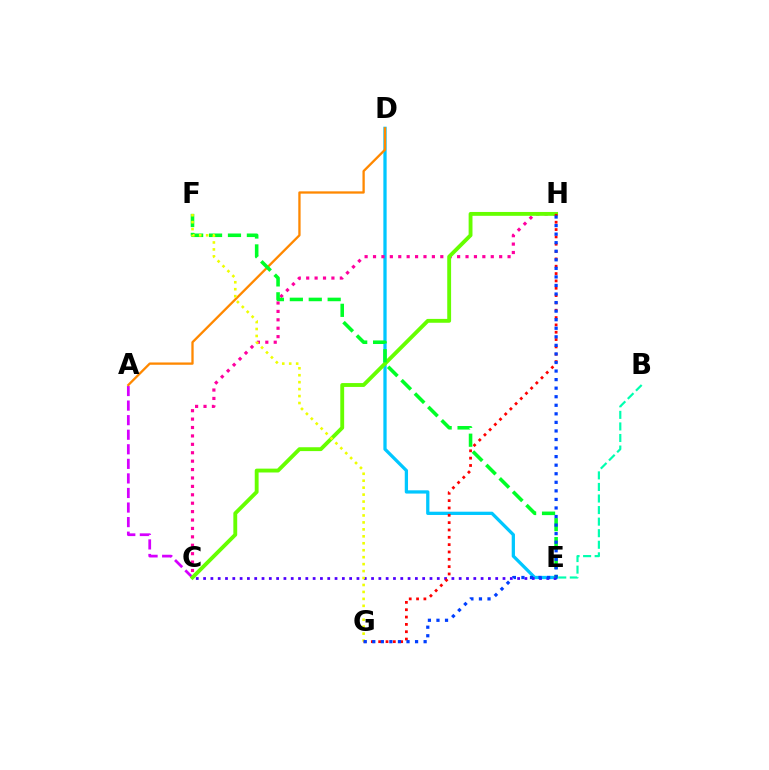{('D', 'E'): [{'color': '#00c7ff', 'line_style': 'solid', 'thickness': 2.35}], ('A', 'C'): [{'color': '#d600ff', 'line_style': 'dashed', 'thickness': 1.98}], ('C', 'H'): [{'color': '#ff00a0', 'line_style': 'dotted', 'thickness': 2.28}, {'color': '#66ff00', 'line_style': 'solid', 'thickness': 2.78}], ('A', 'D'): [{'color': '#ff8800', 'line_style': 'solid', 'thickness': 1.66}], ('C', 'E'): [{'color': '#4f00ff', 'line_style': 'dotted', 'thickness': 1.98}], ('E', 'F'): [{'color': '#00ff27', 'line_style': 'dashed', 'thickness': 2.57}], ('F', 'G'): [{'color': '#eeff00', 'line_style': 'dotted', 'thickness': 1.89}], ('G', 'H'): [{'color': '#ff0000', 'line_style': 'dotted', 'thickness': 1.99}, {'color': '#003fff', 'line_style': 'dotted', 'thickness': 2.33}], ('B', 'E'): [{'color': '#00ffaf', 'line_style': 'dashed', 'thickness': 1.57}]}